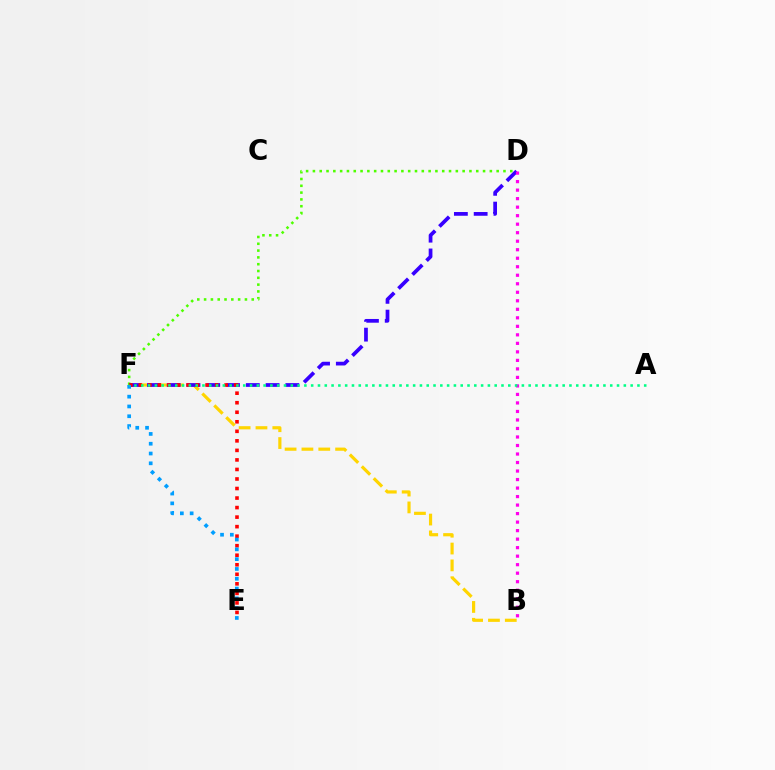{('B', 'F'): [{'color': '#ffd500', 'line_style': 'dashed', 'thickness': 2.29}], ('D', 'F'): [{'color': '#4fff00', 'line_style': 'dotted', 'thickness': 1.85}, {'color': '#3700ff', 'line_style': 'dashed', 'thickness': 2.69}], ('E', 'F'): [{'color': '#ff0000', 'line_style': 'dotted', 'thickness': 2.59}, {'color': '#009eff', 'line_style': 'dotted', 'thickness': 2.66}], ('B', 'D'): [{'color': '#ff00ed', 'line_style': 'dotted', 'thickness': 2.31}], ('A', 'F'): [{'color': '#00ff86', 'line_style': 'dotted', 'thickness': 1.85}]}